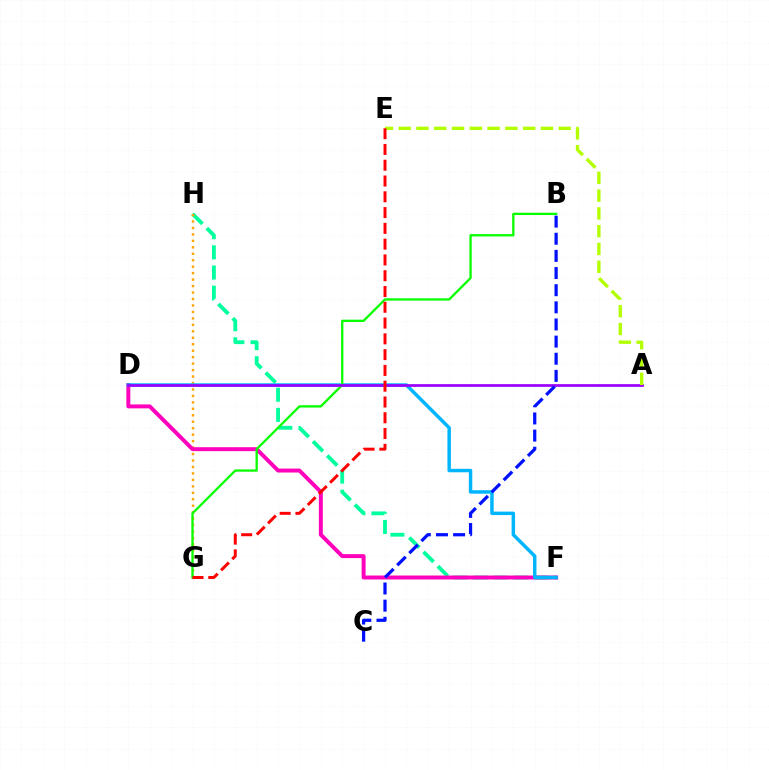{('F', 'H'): [{'color': '#00ff9d', 'line_style': 'dashed', 'thickness': 2.74}], ('G', 'H'): [{'color': '#ffa500', 'line_style': 'dotted', 'thickness': 1.76}], ('D', 'F'): [{'color': '#ff00bd', 'line_style': 'solid', 'thickness': 2.84}, {'color': '#00b5ff', 'line_style': 'solid', 'thickness': 2.5}], ('B', 'G'): [{'color': '#08ff00', 'line_style': 'solid', 'thickness': 1.66}], ('A', 'D'): [{'color': '#9b00ff', 'line_style': 'solid', 'thickness': 1.96}], ('A', 'E'): [{'color': '#b3ff00', 'line_style': 'dashed', 'thickness': 2.42}], ('B', 'C'): [{'color': '#0010ff', 'line_style': 'dashed', 'thickness': 2.33}], ('E', 'G'): [{'color': '#ff0000', 'line_style': 'dashed', 'thickness': 2.14}]}